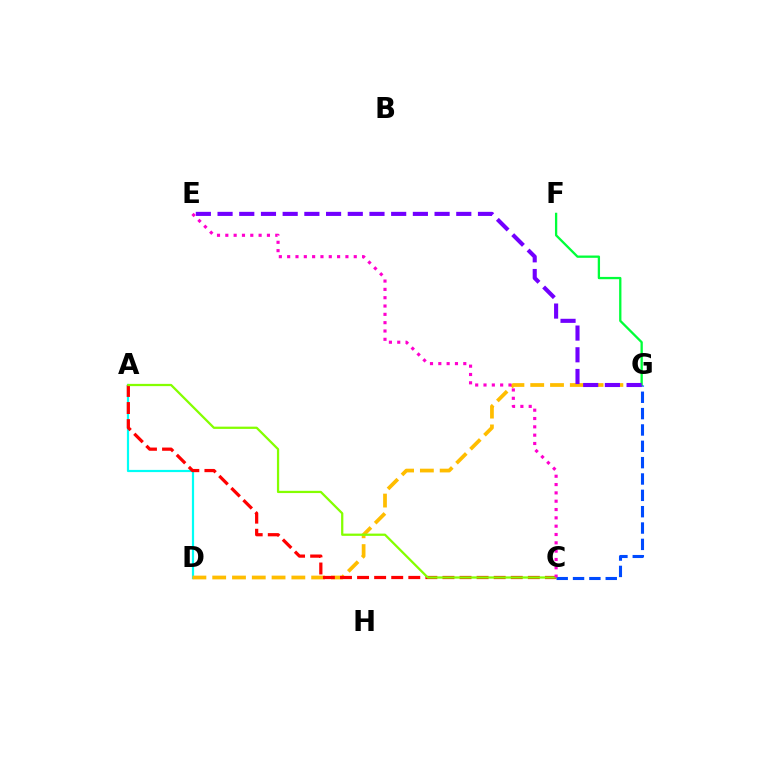{('A', 'D'): [{'color': '#00fff6', 'line_style': 'solid', 'thickness': 1.59}], ('D', 'G'): [{'color': '#ffbd00', 'line_style': 'dashed', 'thickness': 2.69}], ('F', 'G'): [{'color': '#00ff39', 'line_style': 'solid', 'thickness': 1.66}], ('A', 'C'): [{'color': '#ff0000', 'line_style': 'dashed', 'thickness': 2.32}, {'color': '#84ff00', 'line_style': 'solid', 'thickness': 1.62}], ('C', 'G'): [{'color': '#004bff', 'line_style': 'dashed', 'thickness': 2.22}], ('E', 'G'): [{'color': '#7200ff', 'line_style': 'dashed', 'thickness': 2.95}], ('C', 'E'): [{'color': '#ff00cf', 'line_style': 'dotted', 'thickness': 2.26}]}